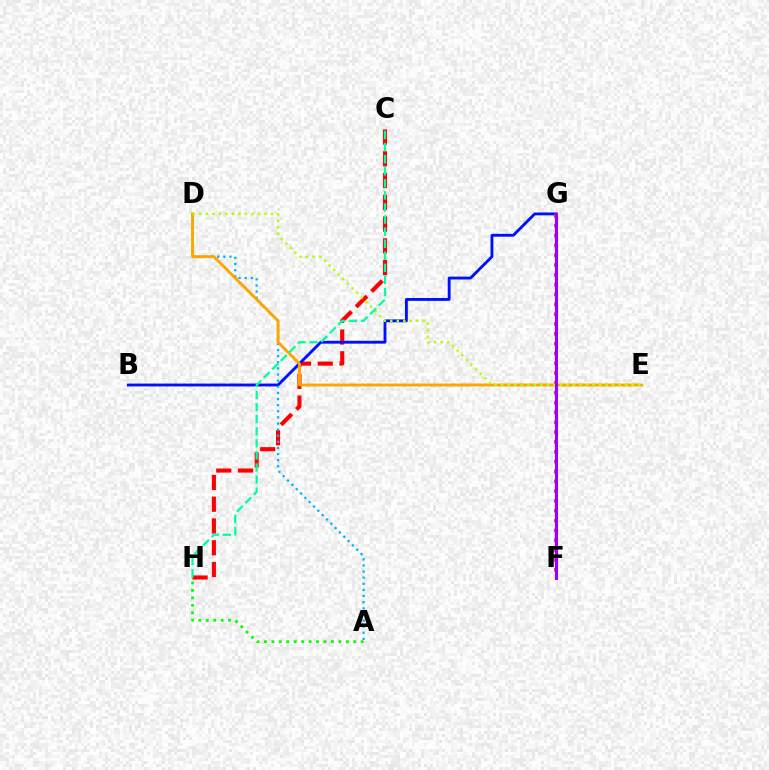{('C', 'H'): [{'color': '#ff0000', 'line_style': 'dashed', 'thickness': 2.96}, {'color': '#00ff9d', 'line_style': 'dashed', 'thickness': 1.64}], ('B', 'G'): [{'color': '#0010ff', 'line_style': 'solid', 'thickness': 2.06}], ('A', 'H'): [{'color': '#08ff00', 'line_style': 'dotted', 'thickness': 2.02}], ('F', 'G'): [{'color': '#ff00bd', 'line_style': 'dotted', 'thickness': 2.67}, {'color': '#9b00ff', 'line_style': 'solid', 'thickness': 2.21}], ('A', 'D'): [{'color': '#00b5ff', 'line_style': 'dotted', 'thickness': 1.66}], ('D', 'E'): [{'color': '#ffa500', 'line_style': 'solid', 'thickness': 2.1}, {'color': '#b3ff00', 'line_style': 'dotted', 'thickness': 1.77}]}